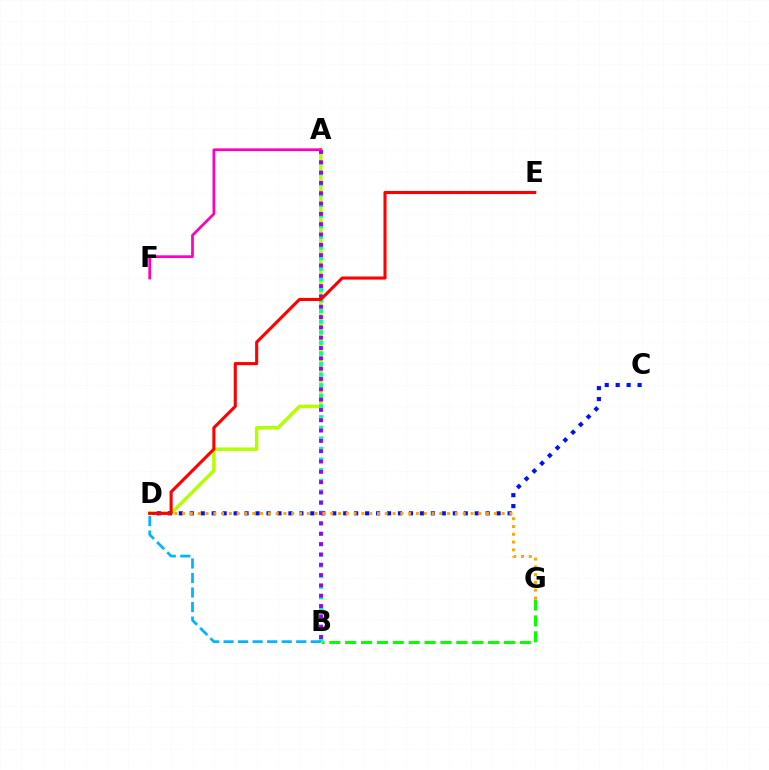{('A', 'D'): [{'color': '#b3ff00', 'line_style': 'solid', 'thickness': 2.49}], ('C', 'D'): [{'color': '#0010ff', 'line_style': 'dotted', 'thickness': 2.98}], ('B', 'G'): [{'color': '#08ff00', 'line_style': 'dashed', 'thickness': 2.16}], ('A', 'B'): [{'color': '#00ff9d', 'line_style': 'dotted', 'thickness': 2.88}, {'color': '#9b00ff', 'line_style': 'dotted', 'thickness': 2.8}], ('B', 'D'): [{'color': '#00b5ff', 'line_style': 'dashed', 'thickness': 1.97}], ('D', 'G'): [{'color': '#ffa500', 'line_style': 'dotted', 'thickness': 2.12}], ('D', 'E'): [{'color': '#ff0000', 'line_style': 'solid', 'thickness': 2.22}], ('A', 'F'): [{'color': '#ff00bd', 'line_style': 'solid', 'thickness': 1.97}]}